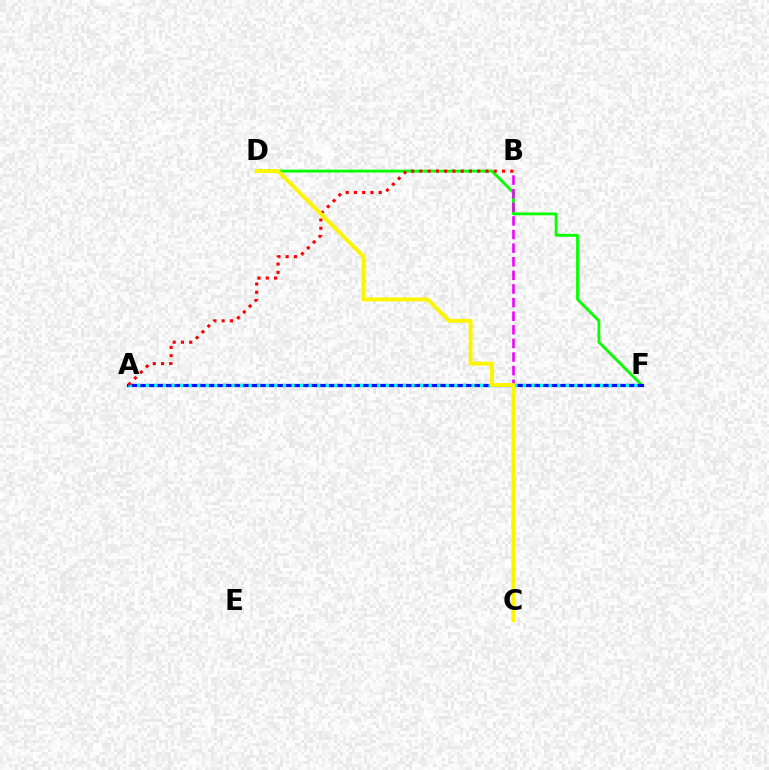{('D', 'F'): [{'color': '#08ff00', 'line_style': 'solid', 'thickness': 2.03}], ('A', 'F'): [{'color': '#0010ff', 'line_style': 'solid', 'thickness': 2.31}, {'color': '#00fff6', 'line_style': 'dotted', 'thickness': 2.33}], ('B', 'C'): [{'color': '#ee00ff', 'line_style': 'dashed', 'thickness': 1.85}], ('A', 'B'): [{'color': '#ff0000', 'line_style': 'dotted', 'thickness': 2.24}], ('C', 'D'): [{'color': '#fcf500', 'line_style': 'solid', 'thickness': 2.82}]}